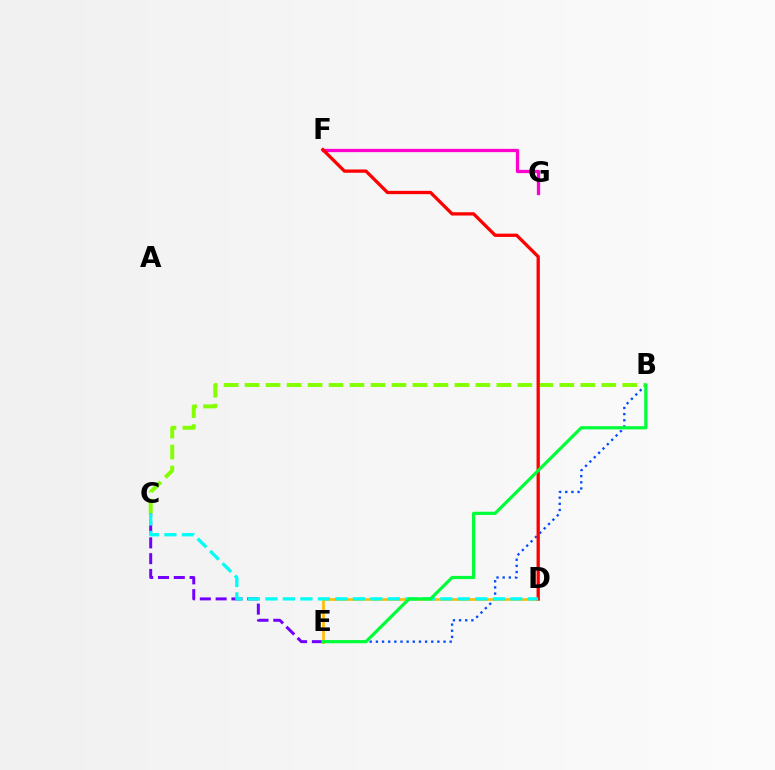{('F', 'G'): [{'color': '#ff00cf', 'line_style': 'solid', 'thickness': 2.37}], ('B', 'E'): [{'color': '#004bff', 'line_style': 'dotted', 'thickness': 1.67}, {'color': '#00ff39', 'line_style': 'solid', 'thickness': 2.29}], ('C', 'E'): [{'color': '#7200ff', 'line_style': 'dashed', 'thickness': 2.15}], ('B', 'C'): [{'color': '#84ff00', 'line_style': 'dashed', 'thickness': 2.85}], ('D', 'E'): [{'color': '#ffbd00', 'line_style': 'solid', 'thickness': 1.94}], ('D', 'F'): [{'color': '#ff0000', 'line_style': 'solid', 'thickness': 2.37}], ('C', 'D'): [{'color': '#00fff6', 'line_style': 'dashed', 'thickness': 2.38}]}